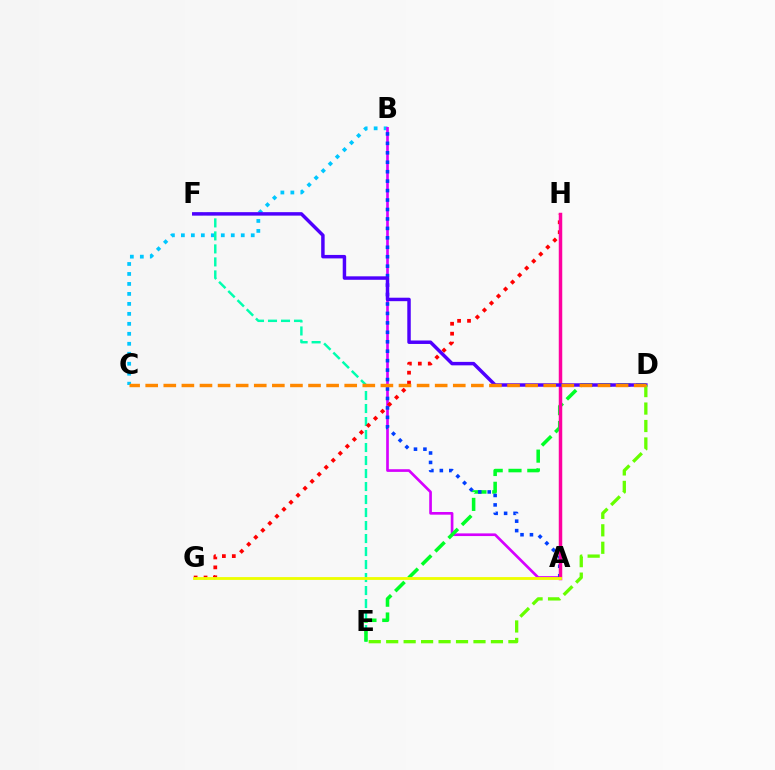{('B', 'C'): [{'color': '#00c7ff', 'line_style': 'dotted', 'thickness': 2.71}], ('A', 'B'): [{'color': '#d600ff', 'line_style': 'solid', 'thickness': 1.92}, {'color': '#003fff', 'line_style': 'dotted', 'thickness': 2.57}], ('E', 'F'): [{'color': '#00ffaf', 'line_style': 'dashed', 'thickness': 1.77}], ('G', 'H'): [{'color': '#ff0000', 'line_style': 'dotted', 'thickness': 2.7}], ('D', 'E'): [{'color': '#00ff27', 'line_style': 'dashed', 'thickness': 2.55}, {'color': '#66ff00', 'line_style': 'dashed', 'thickness': 2.37}], ('A', 'H'): [{'color': '#ff00a0', 'line_style': 'solid', 'thickness': 2.51}], ('D', 'F'): [{'color': '#4f00ff', 'line_style': 'solid', 'thickness': 2.5}], ('A', 'G'): [{'color': '#eeff00', 'line_style': 'solid', 'thickness': 2.04}], ('C', 'D'): [{'color': '#ff8800', 'line_style': 'dashed', 'thickness': 2.46}]}